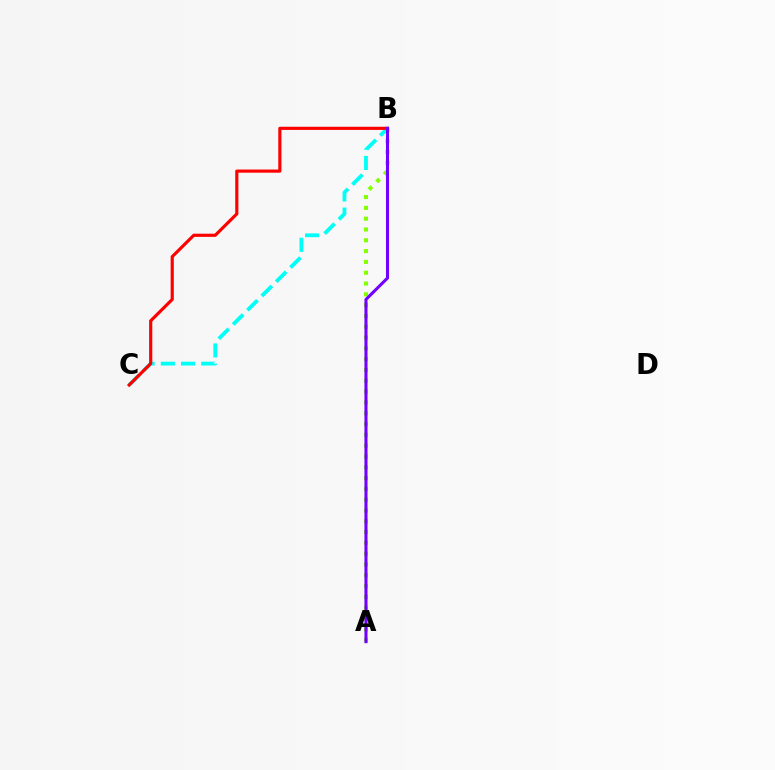{('B', 'C'): [{'color': '#00fff6', 'line_style': 'dashed', 'thickness': 2.75}, {'color': '#ff0000', 'line_style': 'solid', 'thickness': 2.28}], ('A', 'B'): [{'color': '#84ff00', 'line_style': 'dotted', 'thickness': 2.94}, {'color': '#7200ff', 'line_style': 'solid', 'thickness': 2.21}]}